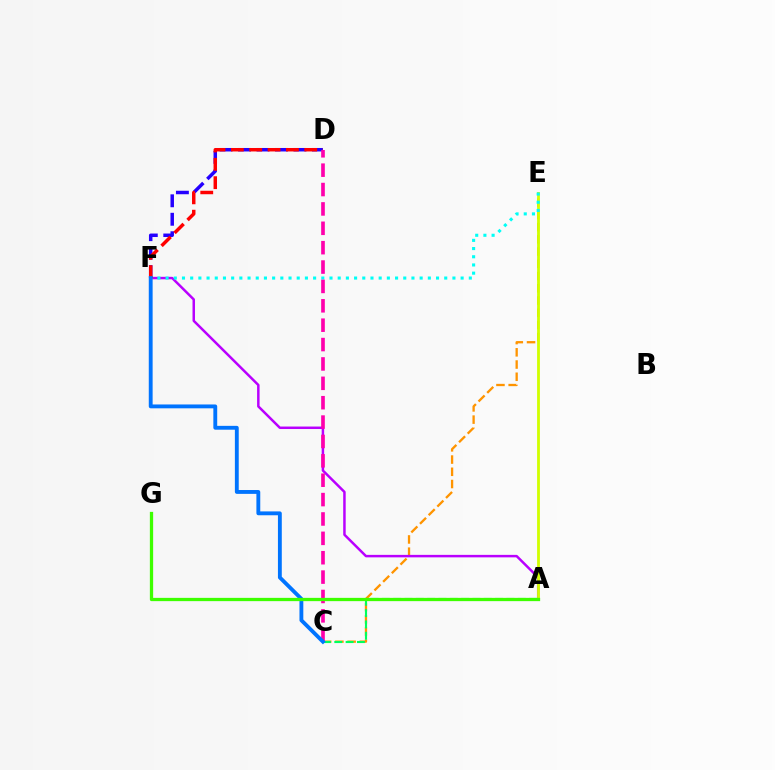{('C', 'E'): [{'color': '#ff9400', 'line_style': 'dashed', 'thickness': 1.66}], ('A', 'F'): [{'color': '#b900ff', 'line_style': 'solid', 'thickness': 1.79}], ('A', 'E'): [{'color': '#d1ff00', 'line_style': 'solid', 'thickness': 2.02}], ('E', 'F'): [{'color': '#00fff6', 'line_style': 'dotted', 'thickness': 2.23}], ('D', 'F'): [{'color': '#2500ff', 'line_style': 'dashed', 'thickness': 2.51}, {'color': '#ff0000', 'line_style': 'dashed', 'thickness': 2.49}], ('C', 'D'): [{'color': '#ff00ac', 'line_style': 'dashed', 'thickness': 2.63}], ('A', 'C'): [{'color': '#00ff5c', 'line_style': 'dashed', 'thickness': 1.54}], ('C', 'F'): [{'color': '#0074ff', 'line_style': 'solid', 'thickness': 2.77}], ('A', 'G'): [{'color': '#3dff00', 'line_style': 'solid', 'thickness': 2.36}]}